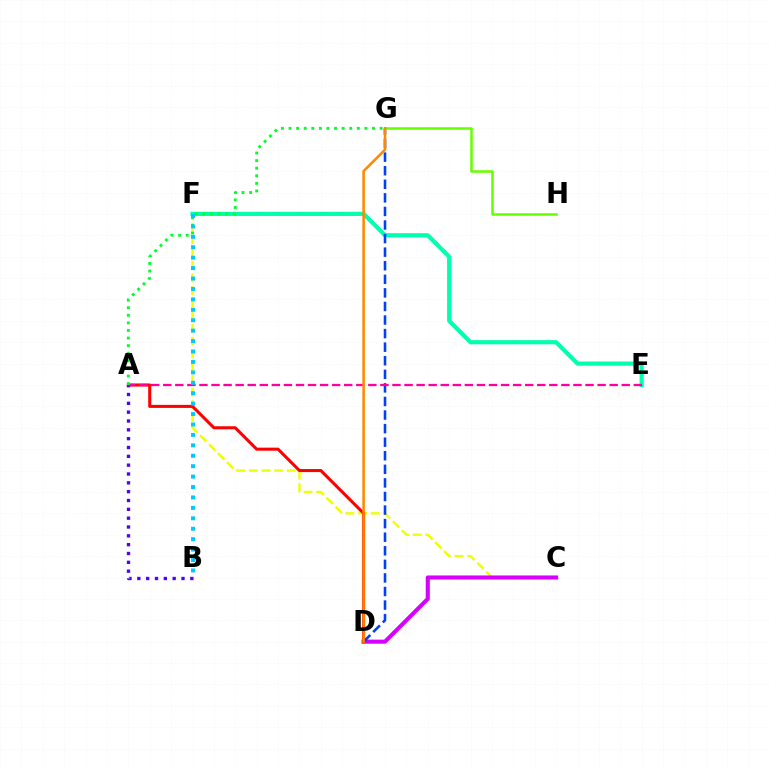{('C', 'F'): [{'color': '#eeff00', 'line_style': 'dashed', 'thickness': 1.72}], ('C', 'D'): [{'color': '#d600ff', 'line_style': 'solid', 'thickness': 2.94}], ('A', 'D'): [{'color': '#ff0000', 'line_style': 'solid', 'thickness': 2.2}], ('E', 'F'): [{'color': '#00ffaf', 'line_style': 'solid', 'thickness': 3.0}], ('D', 'G'): [{'color': '#003fff', 'line_style': 'dashed', 'thickness': 1.84}, {'color': '#ff8800', 'line_style': 'solid', 'thickness': 1.83}], ('A', 'E'): [{'color': '#ff00a0', 'line_style': 'dashed', 'thickness': 1.64}], ('A', 'B'): [{'color': '#4f00ff', 'line_style': 'dotted', 'thickness': 2.4}], ('G', 'H'): [{'color': '#66ff00', 'line_style': 'solid', 'thickness': 1.82}], ('A', 'G'): [{'color': '#00ff27', 'line_style': 'dotted', 'thickness': 2.06}], ('B', 'F'): [{'color': '#00c7ff', 'line_style': 'dotted', 'thickness': 2.83}]}